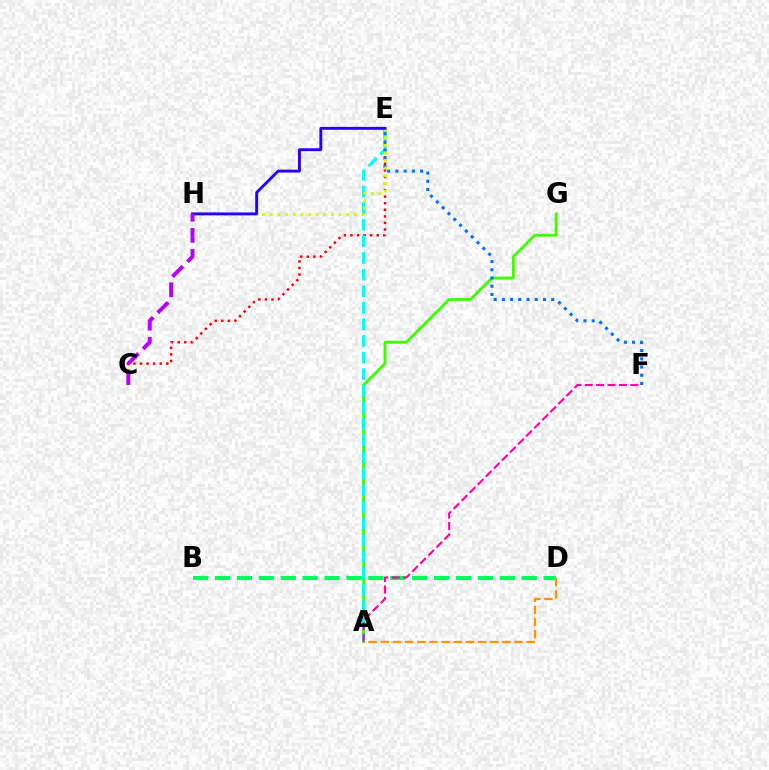{('A', 'G'): [{'color': '#3dff00', 'line_style': 'solid', 'thickness': 2.05}], ('C', 'E'): [{'color': '#ff0000', 'line_style': 'dotted', 'thickness': 1.78}], ('A', 'E'): [{'color': '#00fff6', 'line_style': 'dashed', 'thickness': 2.25}], ('B', 'D'): [{'color': '#00ff5c', 'line_style': 'dashed', 'thickness': 2.98}], ('E', 'F'): [{'color': '#0074ff', 'line_style': 'dotted', 'thickness': 2.23}], ('E', 'H'): [{'color': '#d1ff00', 'line_style': 'dotted', 'thickness': 2.08}, {'color': '#2500ff', 'line_style': 'solid', 'thickness': 2.08}], ('C', 'H'): [{'color': '#b900ff', 'line_style': 'dashed', 'thickness': 2.87}], ('A', 'F'): [{'color': '#ff00ac', 'line_style': 'dashed', 'thickness': 1.55}], ('A', 'D'): [{'color': '#ff9400', 'line_style': 'dashed', 'thickness': 1.65}]}